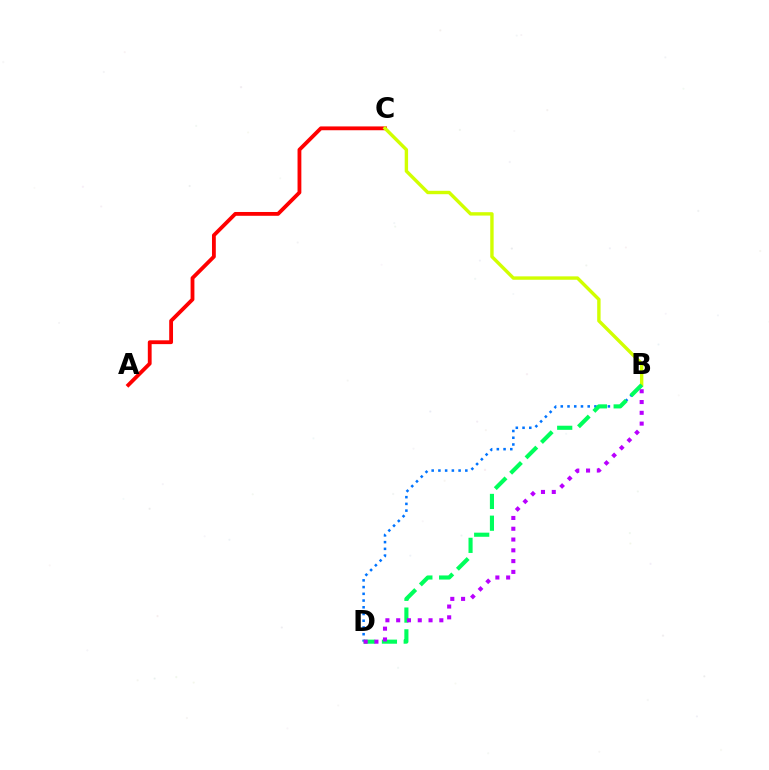{('A', 'C'): [{'color': '#ff0000', 'line_style': 'solid', 'thickness': 2.75}], ('B', 'C'): [{'color': '#d1ff00', 'line_style': 'solid', 'thickness': 2.44}], ('B', 'D'): [{'color': '#0074ff', 'line_style': 'dotted', 'thickness': 1.83}, {'color': '#00ff5c', 'line_style': 'dashed', 'thickness': 2.96}, {'color': '#b900ff', 'line_style': 'dotted', 'thickness': 2.93}]}